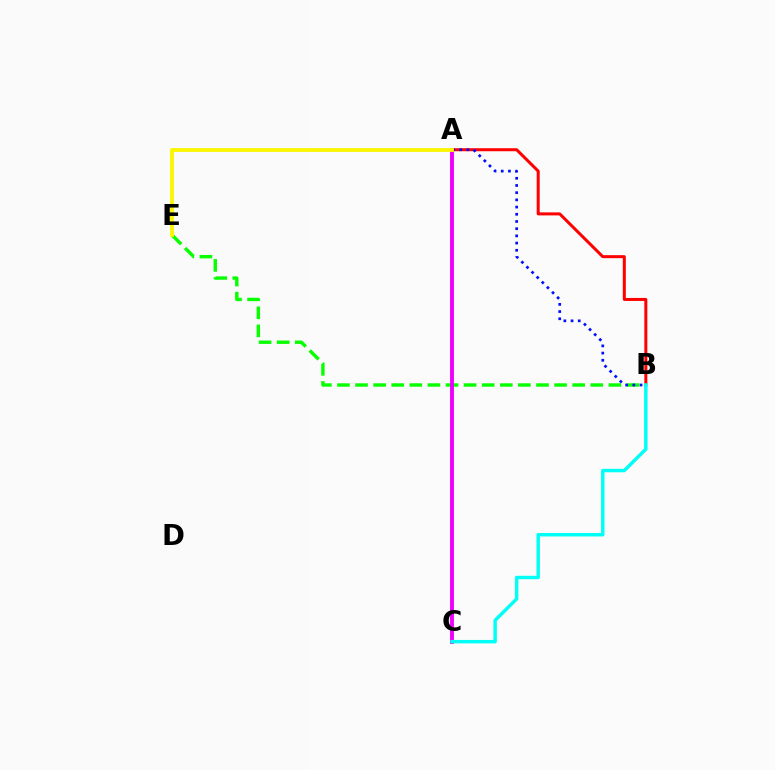{('A', 'B'): [{'color': '#ff0000', 'line_style': 'solid', 'thickness': 2.17}, {'color': '#0010ff', 'line_style': 'dotted', 'thickness': 1.96}], ('B', 'E'): [{'color': '#08ff00', 'line_style': 'dashed', 'thickness': 2.46}], ('A', 'C'): [{'color': '#ee00ff', 'line_style': 'solid', 'thickness': 2.79}], ('B', 'C'): [{'color': '#00fff6', 'line_style': 'solid', 'thickness': 2.47}], ('A', 'E'): [{'color': '#fcf500', 'line_style': 'solid', 'thickness': 2.77}]}